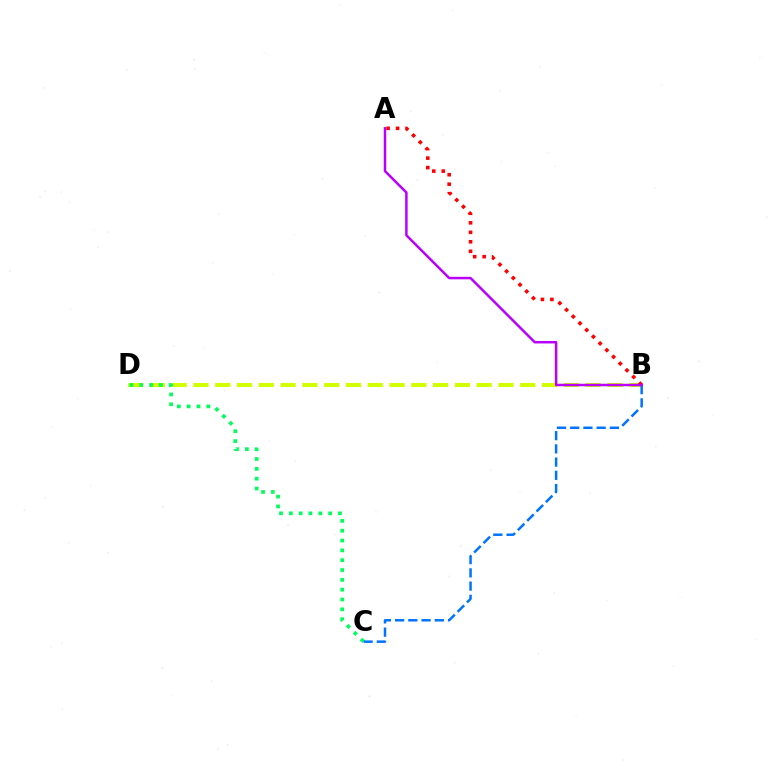{('B', 'D'): [{'color': '#d1ff00', 'line_style': 'dashed', 'thickness': 2.96}], ('C', 'D'): [{'color': '#00ff5c', 'line_style': 'dotted', 'thickness': 2.67}], ('A', 'B'): [{'color': '#ff0000', 'line_style': 'dotted', 'thickness': 2.58}, {'color': '#b900ff', 'line_style': 'solid', 'thickness': 1.79}], ('B', 'C'): [{'color': '#0074ff', 'line_style': 'dashed', 'thickness': 1.8}]}